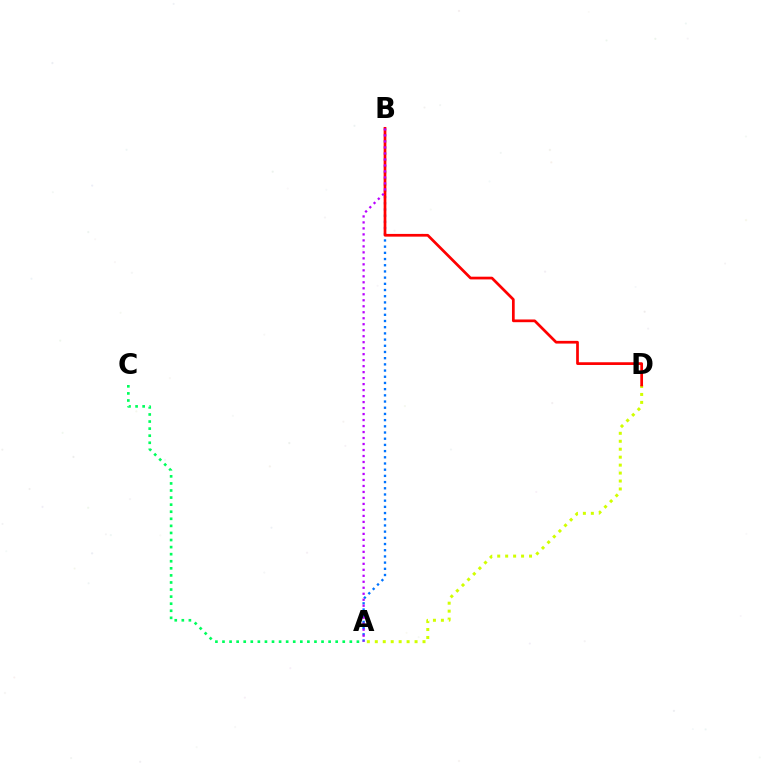{('A', 'C'): [{'color': '#00ff5c', 'line_style': 'dotted', 'thickness': 1.92}], ('A', 'D'): [{'color': '#d1ff00', 'line_style': 'dotted', 'thickness': 2.16}], ('A', 'B'): [{'color': '#0074ff', 'line_style': 'dotted', 'thickness': 1.68}, {'color': '#b900ff', 'line_style': 'dotted', 'thickness': 1.63}], ('B', 'D'): [{'color': '#ff0000', 'line_style': 'solid', 'thickness': 1.96}]}